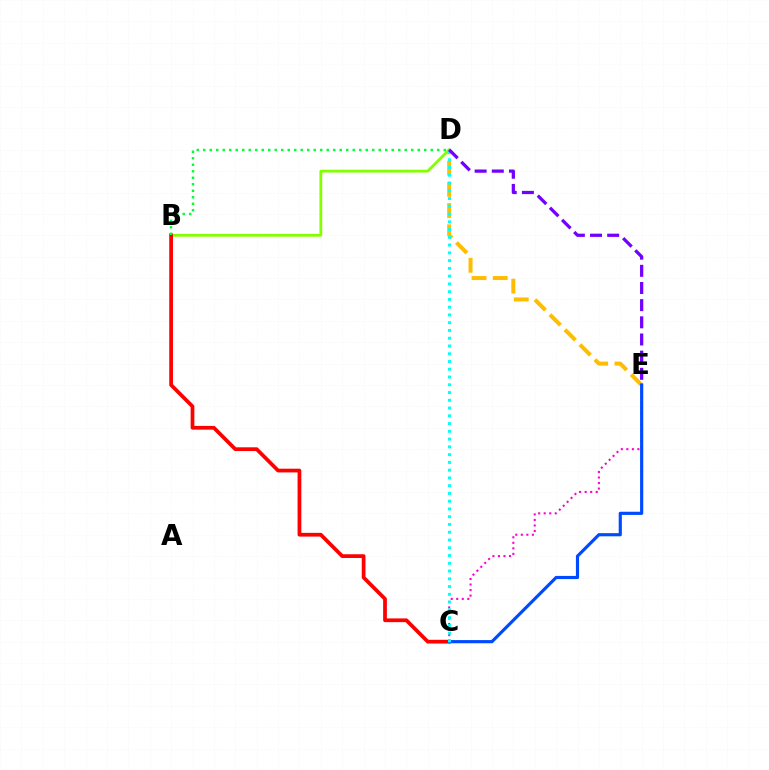{('B', 'D'): [{'color': '#84ff00', 'line_style': 'solid', 'thickness': 2.03}, {'color': '#00ff39', 'line_style': 'dotted', 'thickness': 1.77}], ('B', 'C'): [{'color': '#ff0000', 'line_style': 'solid', 'thickness': 2.69}], ('D', 'E'): [{'color': '#ffbd00', 'line_style': 'dashed', 'thickness': 2.88}, {'color': '#7200ff', 'line_style': 'dashed', 'thickness': 2.33}], ('C', 'E'): [{'color': '#ff00cf', 'line_style': 'dotted', 'thickness': 1.5}, {'color': '#004bff', 'line_style': 'solid', 'thickness': 2.28}], ('C', 'D'): [{'color': '#00fff6', 'line_style': 'dotted', 'thickness': 2.11}]}